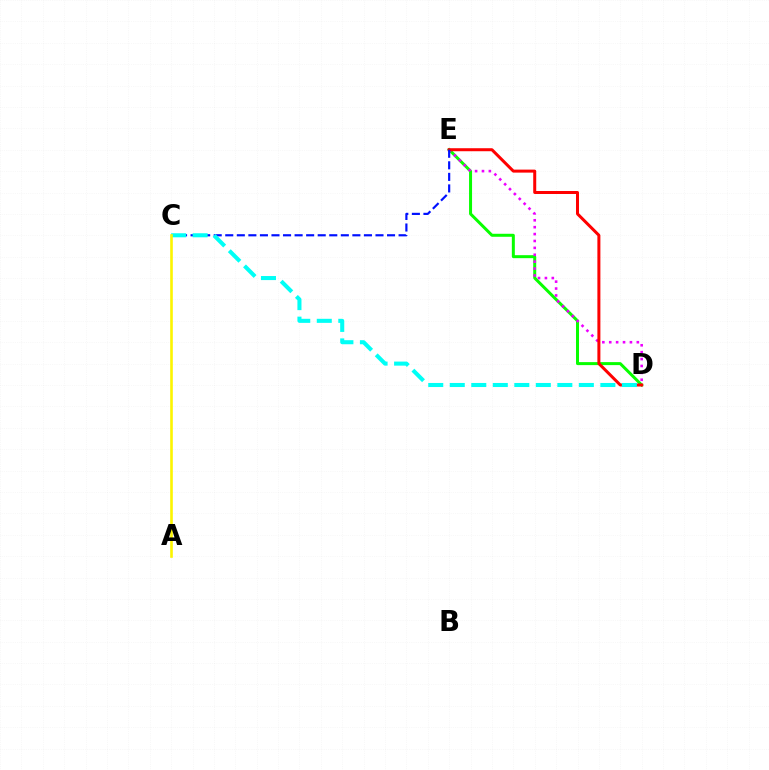{('D', 'E'): [{'color': '#08ff00', 'line_style': 'solid', 'thickness': 2.16}, {'color': '#ee00ff', 'line_style': 'dotted', 'thickness': 1.87}, {'color': '#ff0000', 'line_style': 'solid', 'thickness': 2.16}], ('C', 'E'): [{'color': '#0010ff', 'line_style': 'dashed', 'thickness': 1.57}], ('C', 'D'): [{'color': '#00fff6', 'line_style': 'dashed', 'thickness': 2.92}], ('A', 'C'): [{'color': '#fcf500', 'line_style': 'solid', 'thickness': 1.88}]}